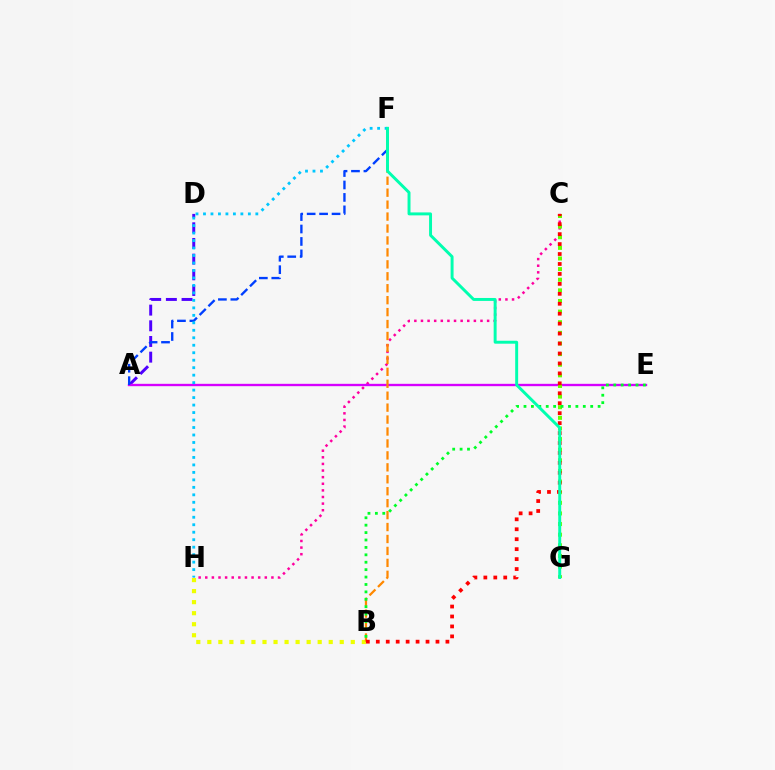{('C', 'H'): [{'color': '#ff00a0', 'line_style': 'dotted', 'thickness': 1.8}], ('B', 'H'): [{'color': '#eeff00', 'line_style': 'dotted', 'thickness': 3.0}], ('A', 'D'): [{'color': '#4f00ff', 'line_style': 'dashed', 'thickness': 2.13}], ('A', 'E'): [{'color': '#d600ff', 'line_style': 'solid', 'thickness': 1.69}], ('A', 'F'): [{'color': '#003fff', 'line_style': 'dashed', 'thickness': 1.69}], ('B', 'F'): [{'color': '#ff8800', 'line_style': 'dashed', 'thickness': 1.62}], ('F', 'H'): [{'color': '#00c7ff', 'line_style': 'dotted', 'thickness': 2.03}], ('C', 'G'): [{'color': '#66ff00', 'line_style': 'dotted', 'thickness': 2.89}], ('B', 'C'): [{'color': '#ff0000', 'line_style': 'dotted', 'thickness': 2.7}], ('B', 'E'): [{'color': '#00ff27', 'line_style': 'dotted', 'thickness': 2.01}], ('F', 'G'): [{'color': '#00ffaf', 'line_style': 'solid', 'thickness': 2.12}]}